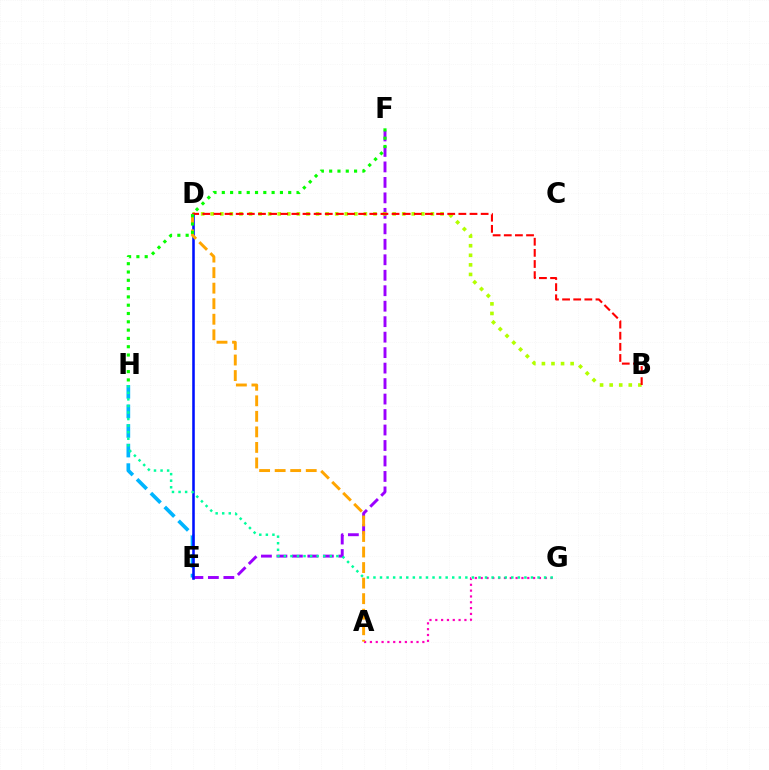{('E', 'F'): [{'color': '#9b00ff', 'line_style': 'dashed', 'thickness': 2.1}], ('A', 'G'): [{'color': '#ff00bd', 'line_style': 'dotted', 'thickness': 1.58}], ('B', 'D'): [{'color': '#b3ff00', 'line_style': 'dotted', 'thickness': 2.6}, {'color': '#ff0000', 'line_style': 'dashed', 'thickness': 1.51}], ('E', 'H'): [{'color': '#00b5ff', 'line_style': 'dashed', 'thickness': 2.66}], ('D', 'E'): [{'color': '#0010ff', 'line_style': 'solid', 'thickness': 1.85}], ('A', 'D'): [{'color': '#ffa500', 'line_style': 'dashed', 'thickness': 2.11}], ('F', 'H'): [{'color': '#08ff00', 'line_style': 'dotted', 'thickness': 2.26}], ('G', 'H'): [{'color': '#00ff9d', 'line_style': 'dotted', 'thickness': 1.78}]}